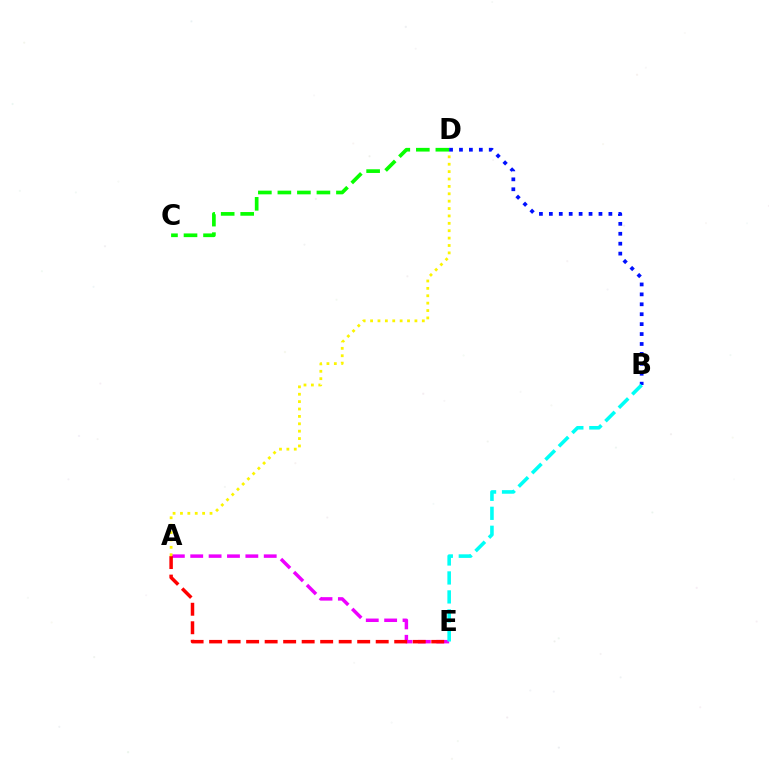{('A', 'E'): [{'color': '#ee00ff', 'line_style': 'dashed', 'thickness': 2.5}, {'color': '#ff0000', 'line_style': 'dashed', 'thickness': 2.51}], ('A', 'D'): [{'color': '#fcf500', 'line_style': 'dotted', 'thickness': 2.01}], ('C', 'D'): [{'color': '#08ff00', 'line_style': 'dashed', 'thickness': 2.65}], ('B', 'D'): [{'color': '#0010ff', 'line_style': 'dotted', 'thickness': 2.7}], ('B', 'E'): [{'color': '#00fff6', 'line_style': 'dashed', 'thickness': 2.58}]}